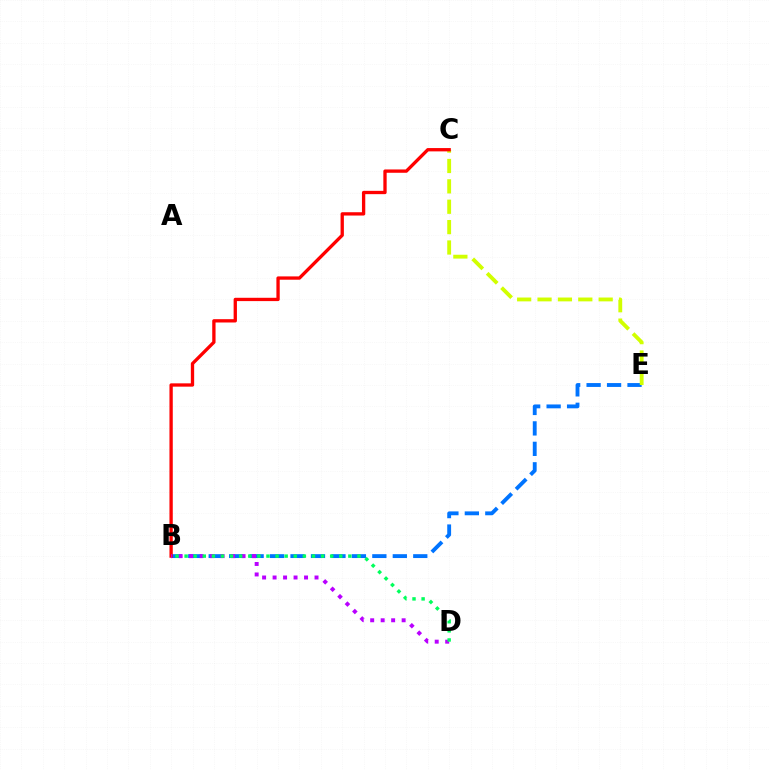{('B', 'E'): [{'color': '#0074ff', 'line_style': 'dashed', 'thickness': 2.78}], ('C', 'E'): [{'color': '#d1ff00', 'line_style': 'dashed', 'thickness': 2.77}], ('B', 'C'): [{'color': '#ff0000', 'line_style': 'solid', 'thickness': 2.39}], ('B', 'D'): [{'color': '#b900ff', 'line_style': 'dotted', 'thickness': 2.85}, {'color': '#00ff5c', 'line_style': 'dotted', 'thickness': 2.47}]}